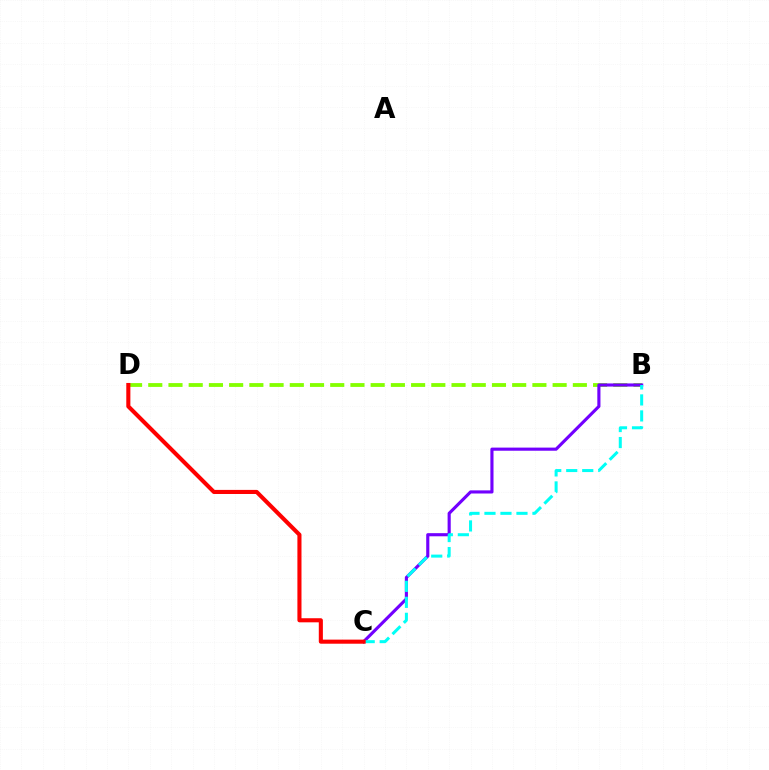{('B', 'D'): [{'color': '#84ff00', 'line_style': 'dashed', 'thickness': 2.75}], ('B', 'C'): [{'color': '#7200ff', 'line_style': 'solid', 'thickness': 2.25}, {'color': '#00fff6', 'line_style': 'dashed', 'thickness': 2.17}], ('C', 'D'): [{'color': '#ff0000', 'line_style': 'solid', 'thickness': 2.94}]}